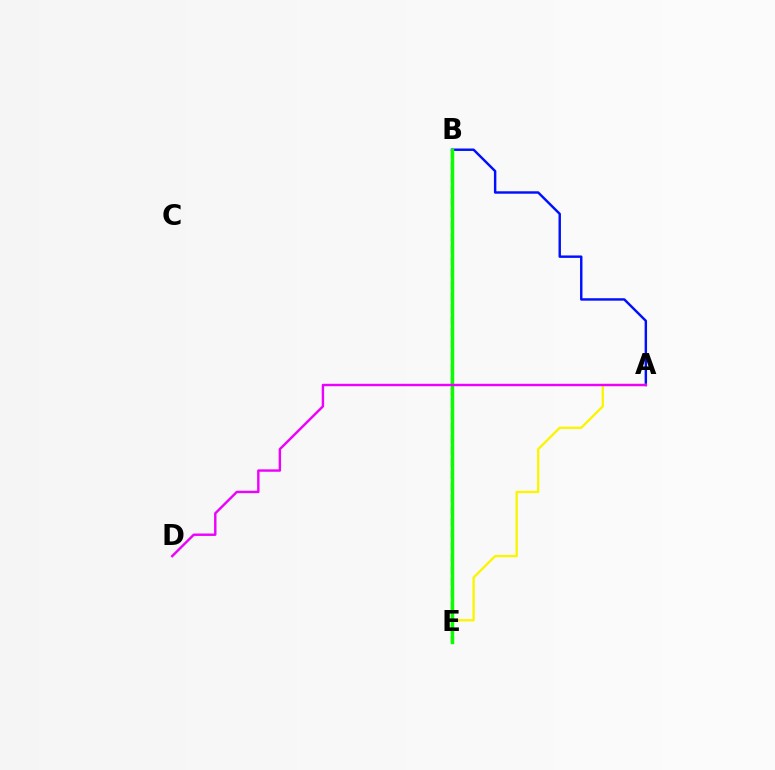{('B', 'E'): [{'color': '#00fff6', 'line_style': 'solid', 'thickness': 1.55}, {'color': '#ff0000', 'line_style': 'dashed', 'thickness': 1.61}, {'color': '#08ff00', 'line_style': 'solid', 'thickness': 2.49}], ('A', 'B'): [{'color': '#0010ff', 'line_style': 'solid', 'thickness': 1.75}], ('A', 'E'): [{'color': '#fcf500', 'line_style': 'solid', 'thickness': 1.68}], ('A', 'D'): [{'color': '#ee00ff', 'line_style': 'solid', 'thickness': 1.74}]}